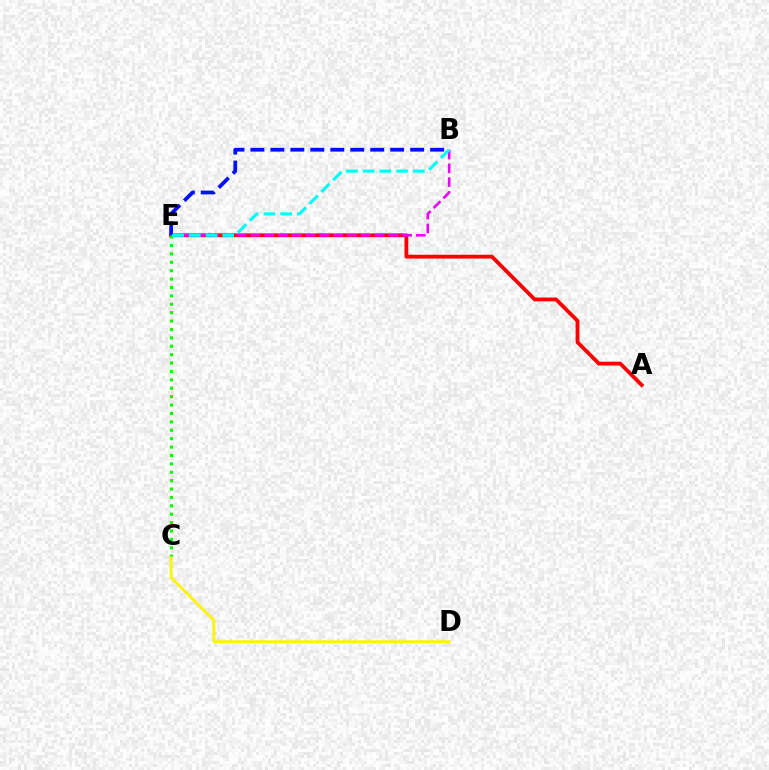{('A', 'E'): [{'color': '#ff0000', 'line_style': 'solid', 'thickness': 2.74}], ('B', 'E'): [{'color': '#ee00ff', 'line_style': 'dashed', 'thickness': 1.87}, {'color': '#0010ff', 'line_style': 'dashed', 'thickness': 2.71}, {'color': '#00fff6', 'line_style': 'dashed', 'thickness': 2.27}], ('C', 'D'): [{'color': '#fcf500', 'line_style': 'solid', 'thickness': 1.97}], ('C', 'E'): [{'color': '#08ff00', 'line_style': 'dotted', 'thickness': 2.28}]}